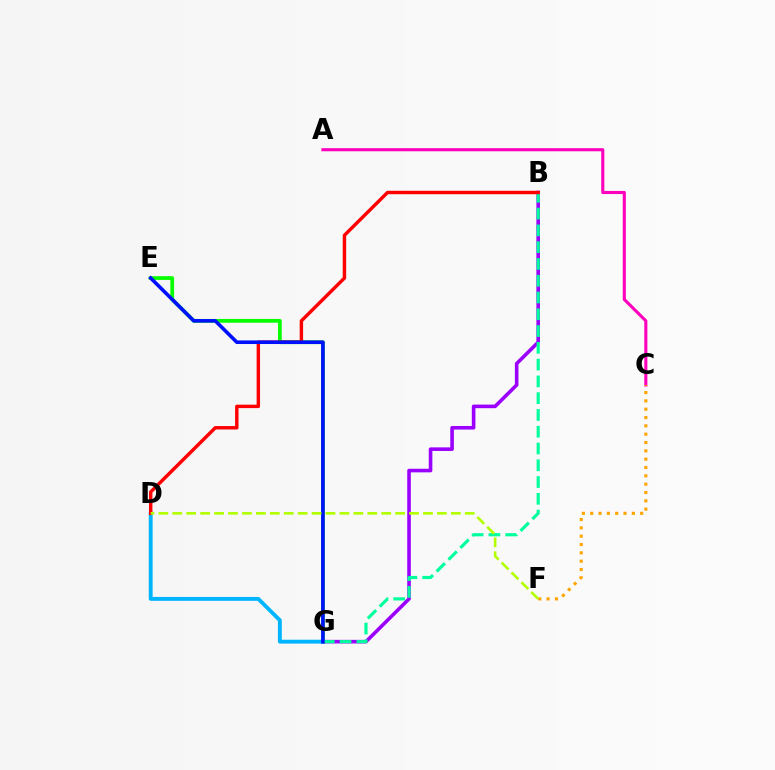{('E', 'G'): [{'color': '#08ff00', 'line_style': 'solid', 'thickness': 2.72}, {'color': '#0010ff', 'line_style': 'solid', 'thickness': 2.59}], ('B', 'G'): [{'color': '#9b00ff', 'line_style': 'solid', 'thickness': 2.59}, {'color': '#00ff9d', 'line_style': 'dashed', 'thickness': 2.28}], ('D', 'G'): [{'color': '#00b5ff', 'line_style': 'solid', 'thickness': 2.79}], ('A', 'C'): [{'color': '#ff00bd', 'line_style': 'solid', 'thickness': 2.24}], ('B', 'D'): [{'color': '#ff0000', 'line_style': 'solid', 'thickness': 2.47}], ('C', 'F'): [{'color': '#ffa500', 'line_style': 'dotted', 'thickness': 2.26}], ('D', 'F'): [{'color': '#b3ff00', 'line_style': 'dashed', 'thickness': 1.89}]}